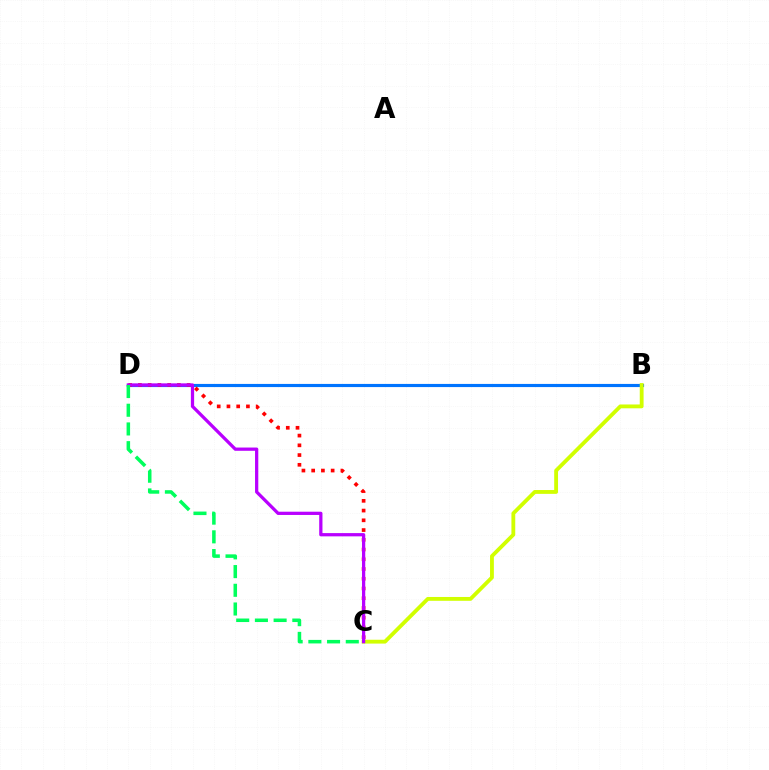{('B', 'D'): [{'color': '#0074ff', 'line_style': 'solid', 'thickness': 2.27}], ('B', 'C'): [{'color': '#d1ff00', 'line_style': 'solid', 'thickness': 2.76}], ('C', 'D'): [{'color': '#ff0000', 'line_style': 'dotted', 'thickness': 2.65}, {'color': '#b900ff', 'line_style': 'solid', 'thickness': 2.34}, {'color': '#00ff5c', 'line_style': 'dashed', 'thickness': 2.54}]}